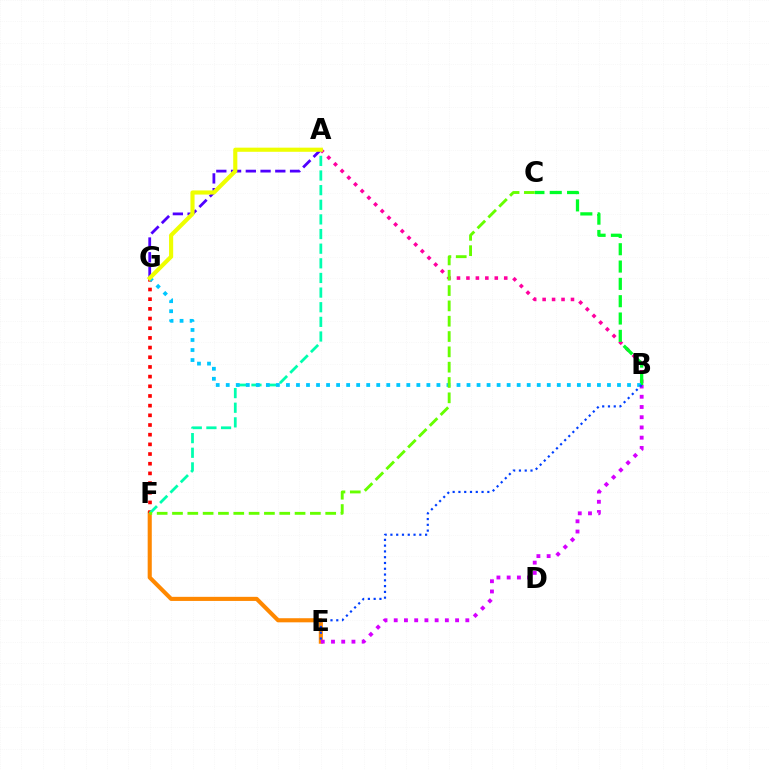{('E', 'F'): [{'color': '#ff8800', 'line_style': 'solid', 'thickness': 2.95}], ('A', 'B'): [{'color': '#ff00a0', 'line_style': 'dotted', 'thickness': 2.57}], ('A', 'G'): [{'color': '#4f00ff', 'line_style': 'dashed', 'thickness': 2.0}, {'color': '#eeff00', 'line_style': 'solid', 'thickness': 2.97}], ('B', 'C'): [{'color': '#00ff27', 'line_style': 'dashed', 'thickness': 2.35}], ('F', 'G'): [{'color': '#ff0000', 'line_style': 'dotted', 'thickness': 2.63}], ('A', 'F'): [{'color': '#00ffaf', 'line_style': 'dashed', 'thickness': 1.99}], ('B', 'G'): [{'color': '#00c7ff', 'line_style': 'dotted', 'thickness': 2.73}], ('B', 'E'): [{'color': '#d600ff', 'line_style': 'dotted', 'thickness': 2.78}, {'color': '#003fff', 'line_style': 'dotted', 'thickness': 1.57}], ('C', 'F'): [{'color': '#66ff00', 'line_style': 'dashed', 'thickness': 2.08}]}